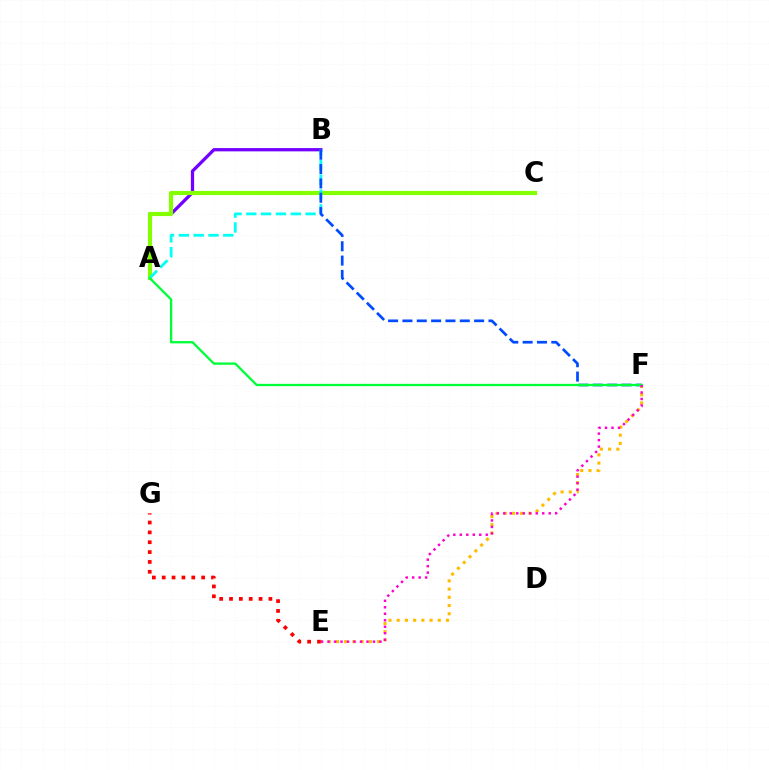{('E', 'F'): [{'color': '#ffbd00', 'line_style': 'dotted', 'thickness': 2.23}, {'color': '#ff00cf', 'line_style': 'dotted', 'thickness': 1.76}], ('A', 'B'): [{'color': '#7200ff', 'line_style': 'solid', 'thickness': 2.35}, {'color': '#00fff6', 'line_style': 'dashed', 'thickness': 2.01}], ('A', 'C'): [{'color': '#84ff00', 'line_style': 'solid', 'thickness': 2.99}], ('B', 'F'): [{'color': '#004bff', 'line_style': 'dashed', 'thickness': 1.95}], ('A', 'F'): [{'color': '#00ff39', 'line_style': 'solid', 'thickness': 1.66}], ('E', 'G'): [{'color': '#ff0000', 'line_style': 'dotted', 'thickness': 2.68}]}